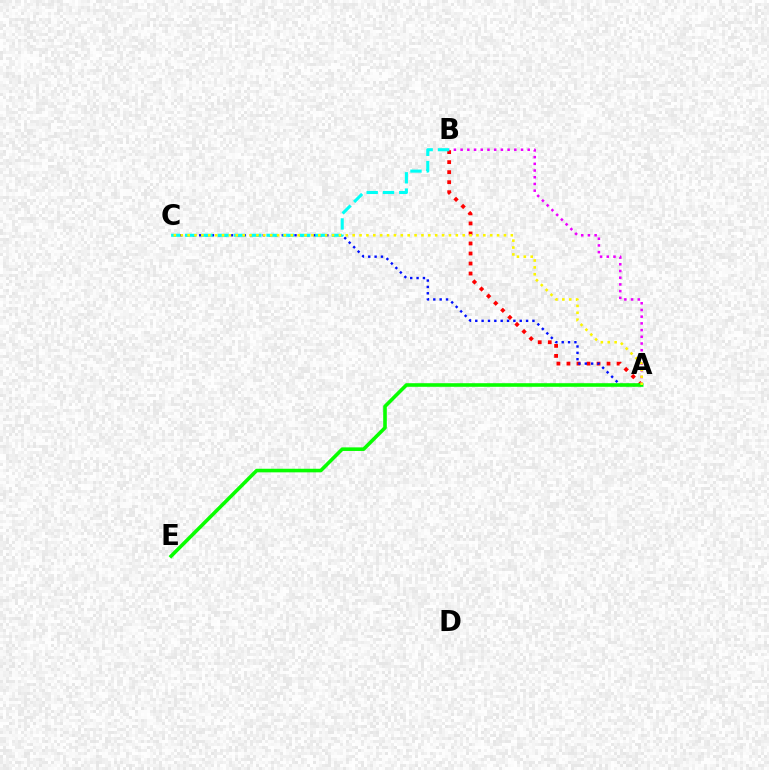{('A', 'B'): [{'color': '#ff0000', 'line_style': 'dotted', 'thickness': 2.72}, {'color': '#ee00ff', 'line_style': 'dotted', 'thickness': 1.82}], ('A', 'C'): [{'color': '#0010ff', 'line_style': 'dotted', 'thickness': 1.73}, {'color': '#fcf500', 'line_style': 'dotted', 'thickness': 1.87}], ('A', 'E'): [{'color': '#08ff00', 'line_style': 'solid', 'thickness': 2.59}], ('B', 'C'): [{'color': '#00fff6', 'line_style': 'dashed', 'thickness': 2.21}]}